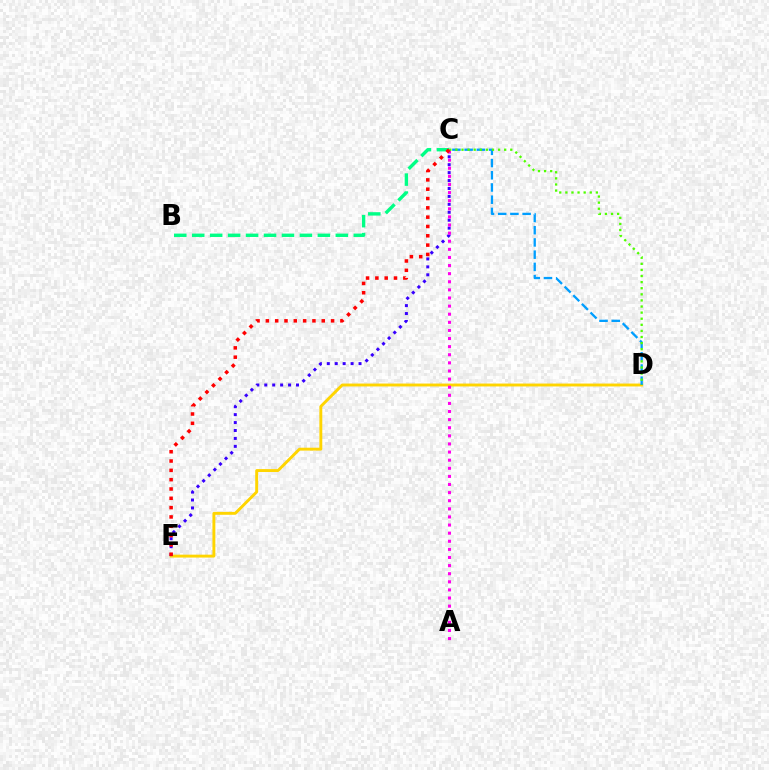{('D', 'E'): [{'color': '#ffd500', 'line_style': 'solid', 'thickness': 2.09}], ('C', 'D'): [{'color': '#009eff', 'line_style': 'dashed', 'thickness': 1.66}, {'color': '#4fff00', 'line_style': 'dotted', 'thickness': 1.66}], ('C', 'E'): [{'color': '#3700ff', 'line_style': 'dotted', 'thickness': 2.16}, {'color': '#ff0000', 'line_style': 'dotted', 'thickness': 2.53}], ('A', 'C'): [{'color': '#ff00ed', 'line_style': 'dotted', 'thickness': 2.2}], ('B', 'C'): [{'color': '#00ff86', 'line_style': 'dashed', 'thickness': 2.44}]}